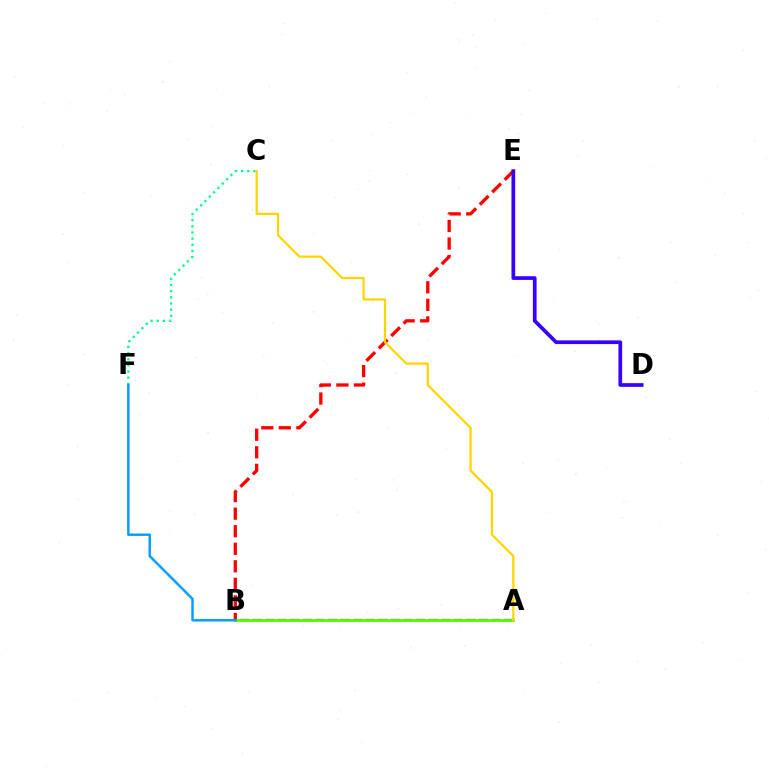{('A', 'B'): [{'color': '#ff00ed', 'line_style': 'dashed', 'thickness': 1.71}, {'color': '#4fff00', 'line_style': 'solid', 'thickness': 2.04}], ('C', 'F'): [{'color': '#00ff86', 'line_style': 'dotted', 'thickness': 1.67}], ('B', 'E'): [{'color': '#ff0000', 'line_style': 'dashed', 'thickness': 2.39}], ('D', 'E'): [{'color': '#3700ff', 'line_style': 'solid', 'thickness': 2.67}], ('A', 'C'): [{'color': '#ffd500', 'line_style': 'solid', 'thickness': 1.62}], ('B', 'F'): [{'color': '#009eff', 'line_style': 'solid', 'thickness': 1.76}]}